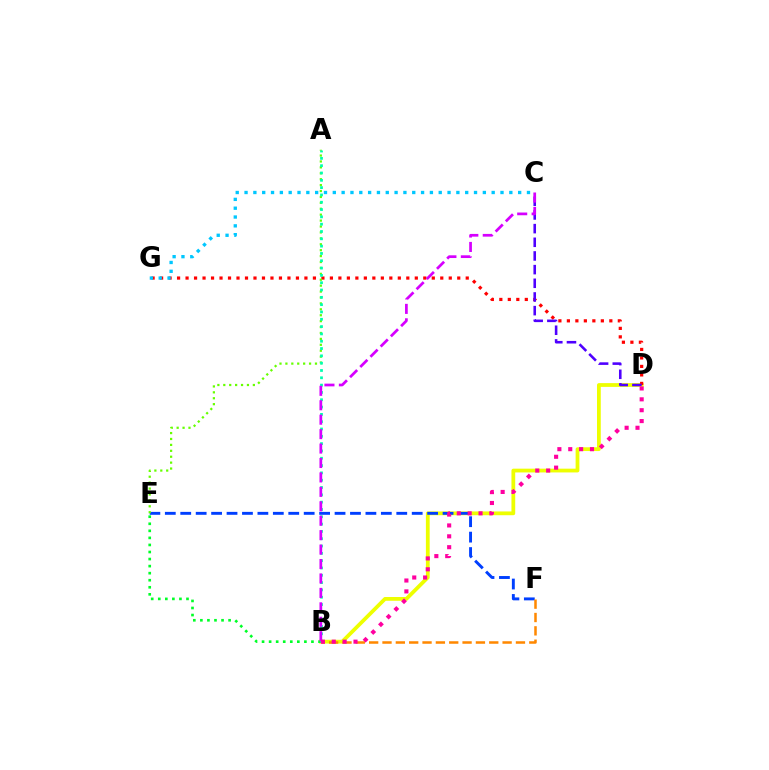{('B', 'D'): [{'color': '#eeff00', 'line_style': 'solid', 'thickness': 2.72}, {'color': '#ff00a0', 'line_style': 'dotted', 'thickness': 2.95}], ('E', 'F'): [{'color': '#003fff', 'line_style': 'dashed', 'thickness': 2.1}], ('D', 'G'): [{'color': '#ff0000', 'line_style': 'dotted', 'thickness': 2.31}], ('B', 'E'): [{'color': '#00ff27', 'line_style': 'dotted', 'thickness': 1.92}], ('A', 'E'): [{'color': '#66ff00', 'line_style': 'dotted', 'thickness': 1.61}], ('B', 'F'): [{'color': '#ff8800', 'line_style': 'dashed', 'thickness': 1.81}], ('C', 'D'): [{'color': '#4f00ff', 'line_style': 'dashed', 'thickness': 1.86}], ('C', 'G'): [{'color': '#00c7ff', 'line_style': 'dotted', 'thickness': 2.4}], ('A', 'B'): [{'color': '#00ffaf', 'line_style': 'dotted', 'thickness': 1.99}], ('B', 'C'): [{'color': '#d600ff', 'line_style': 'dashed', 'thickness': 1.96}]}